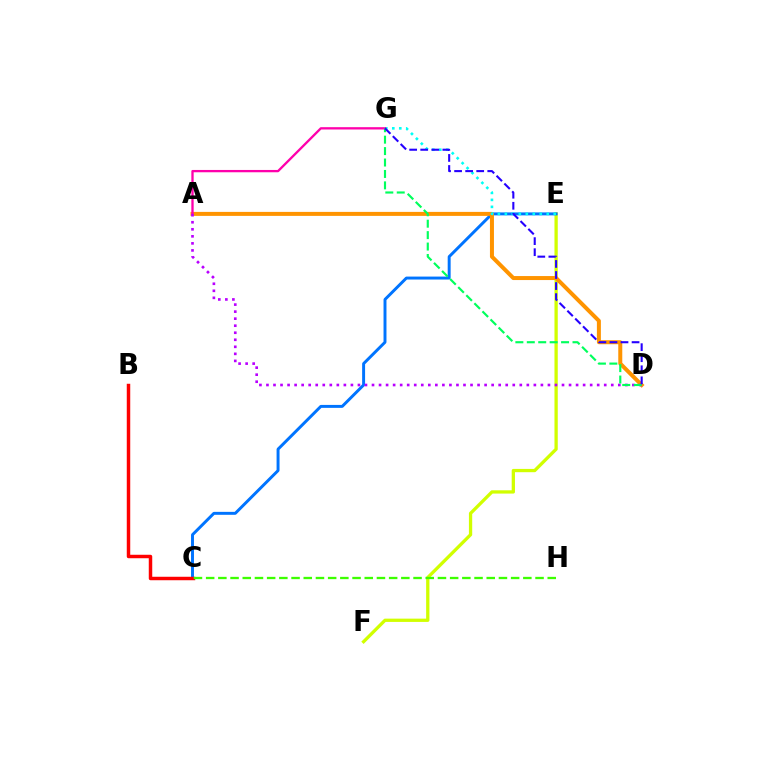{('E', 'F'): [{'color': '#d1ff00', 'line_style': 'solid', 'thickness': 2.37}], ('C', 'E'): [{'color': '#0074ff', 'line_style': 'solid', 'thickness': 2.12}], ('A', 'D'): [{'color': '#ff9400', 'line_style': 'solid', 'thickness': 2.88}, {'color': '#b900ff', 'line_style': 'dotted', 'thickness': 1.91}], ('E', 'G'): [{'color': '#00fff6', 'line_style': 'dotted', 'thickness': 1.9}], ('A', 'G'): [{'color': '#ff00ac', 'line_style': 'solid', 'thickness': 1.66}], ('D', 'G'): [{'color': '#00ff5c', 'line_style': 'dashed', 'thickness': 1.55}, {'color': '#2500ff', 'line_style': 'dashed', 'thickness': 1.5}], ('B', 'C'): [{'color': '#ff0000', 'line_style': 'solid', 'thickness': 2.5}], ('C', 'H'): [{'color': '#3dff00', 'line_style': 'dashed', 'thickness': 1.66}]}